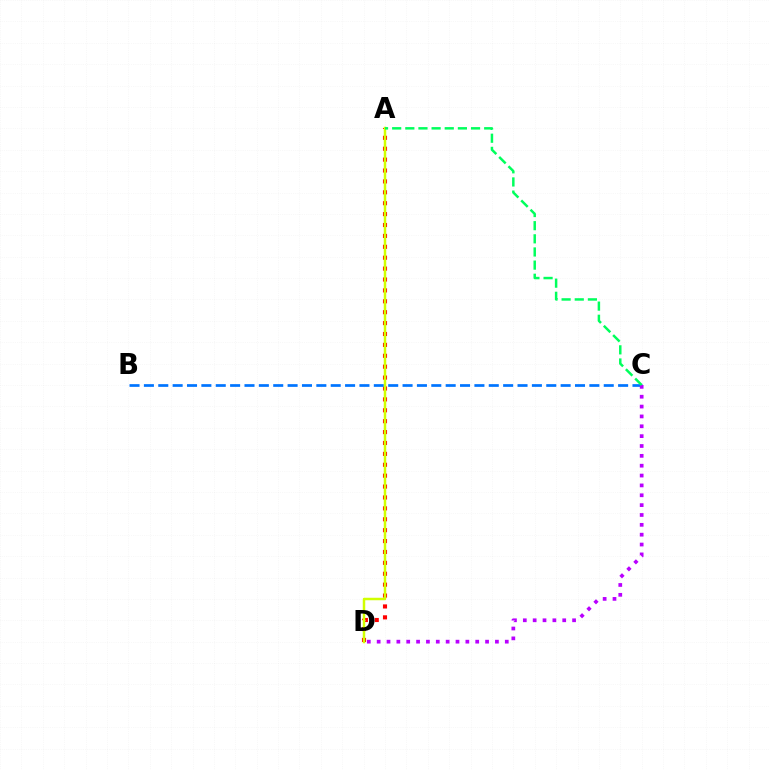{('A', 'D'): [{'color': '#ff0000', 'line_style': 'dotted', 'thickness': 2.96}, {'color': '#d1ff00', 'line_style': 'solid', 'thickness': 1.79}], ('B', 'C'): [{'color': '#0074ff', 'line_style': 'dashed', 'thickness': 1.95}], ('C', 'D'): [{'color': '#b900ff', 'line_style': 'dotted', 'thickness': 2.68}], ('A', 'C'): [{'color': '#00ff5c', 'line_style': 'dashed', 'thickness': 1.79}]}